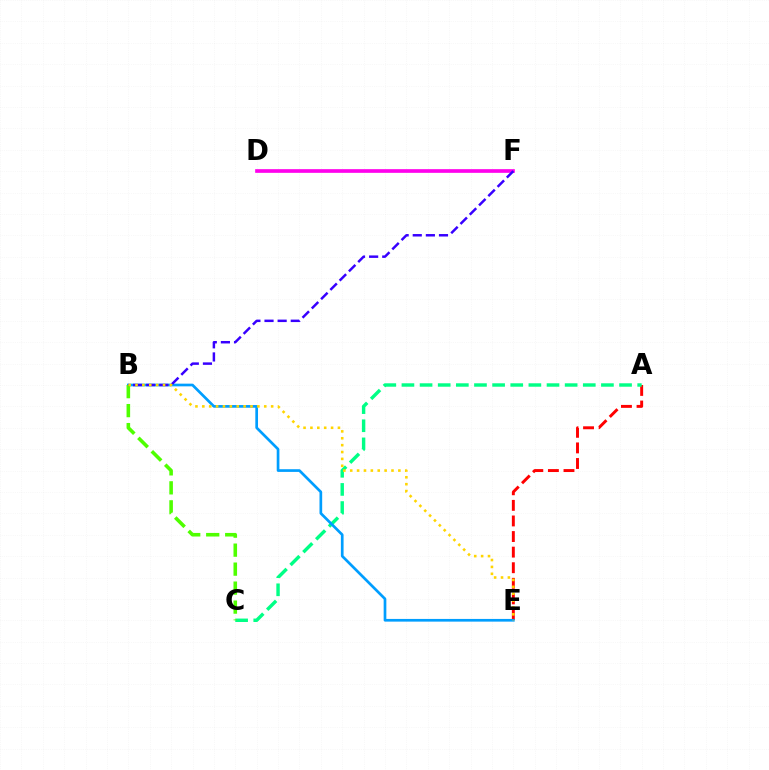{('A', 'E'): [{'color': '#ff0000', 'line_style': 'dashed', 'thickness': 2.12}], ('A', 'C'): [{'color': '#00ff86', 'line_style': 'dashed', 'thickness': 2.46}], ('B', 'E'): [{'color': '#009eff', 'line_style': 'solid', 'thickness': 1.94}, {'color': '#ffd500', 'line_style': 'dotted', 'thickness': 1.87}], ('B', 'C'): [{'color': '#4fff00', 'line_style': 'dashed', 'thickness': 2.58}], ('D', 'F'): [{'color': '#ff00ed', 'line_style': 'solid', 'thickness': 2.64}], ('B', 'F'): [{'color': '#3700ff', 'line_style': 'dashed', 'thickness': 1.78}]}